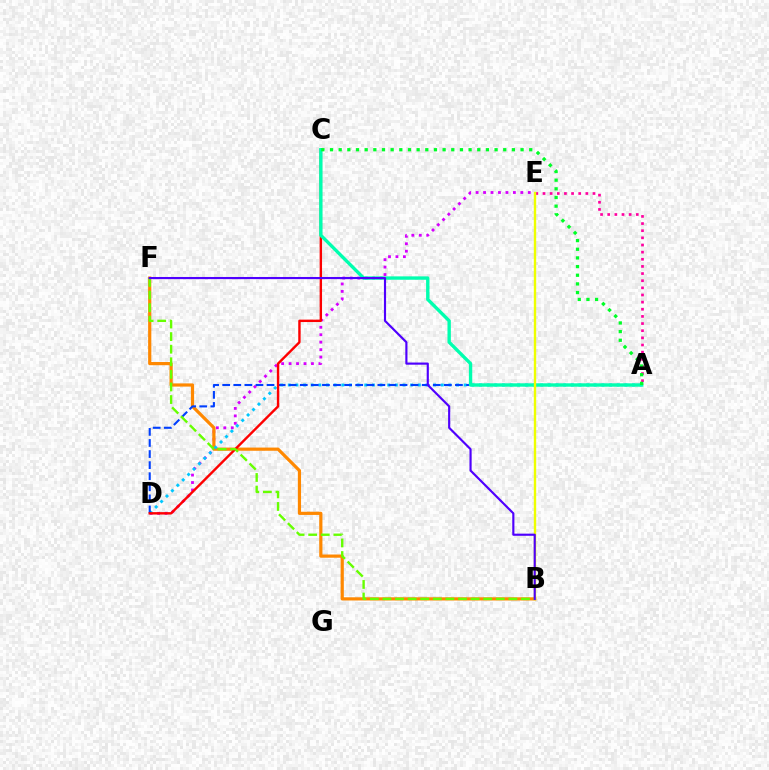{('D', 'E'): [{'color': '#d600ff', 'line_style': 'dotted', 'thickness': 2.03}], ('B', 'F'): [{'color': '#ff8800', 'line_style': 'solid', 'thickness': 2.3}, {'color': '#66ff00', 'line_style': 'dashed', 'thickness': 1.71}, {'color': '#4f00ff', 'line_style': 'solid', 'thickness': 1.55}], ('A', 'D'): [{'color': '#00c7ff', 'line_style': 'dotted', 'thickness': 2.08}, {'color': '#003fff', 'line_style': 'dashed', 'thickness': 1.51}], ('C', 'D'): [{'color': '#ff0000', 'line_style': 'solid', 'thickness': 1.73}], ('A', 'E'): [{'color': '#ff00a0', 'line_style': 'dotted', 'thickness': 1.94}], ('A', 'C'): [{'color': '#00ffaf', 'line_style': 'solid', 'thickness': 2.43}, {'color': '#00ff27', 'line_style': 'dotted', 'thickness': 2.35}], ('B', 'E'): [{'color': '#eeff00', 'line_style': 'solid', 'thickness': 1.71}]}